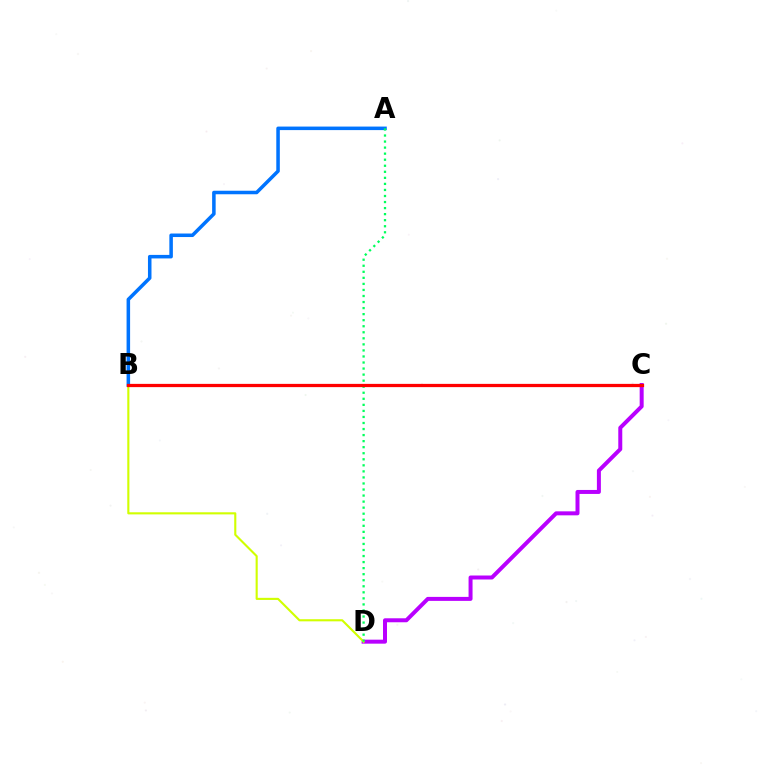{('C', 'D'): [{'color': '#b900ff', 'line_style': 'solid', 'thickness': 2.87}], ('B', 'D'): [{'color': '#d1ff00', 'line_style': 'solid', 'thickness': 1.52}], ('A', 'B'): [{'color': '#0074ff', 'line_style': 'solid', 'thickness': 2.54}], ('A', 'D'): [{'color': '#00ff5c', 'line_style': 'dotted', 'thickness': 1.64}], ('B', 'C'): [{'color': '#ff0000', 'line_style': 'solid', 'thickness': 2.34}]}